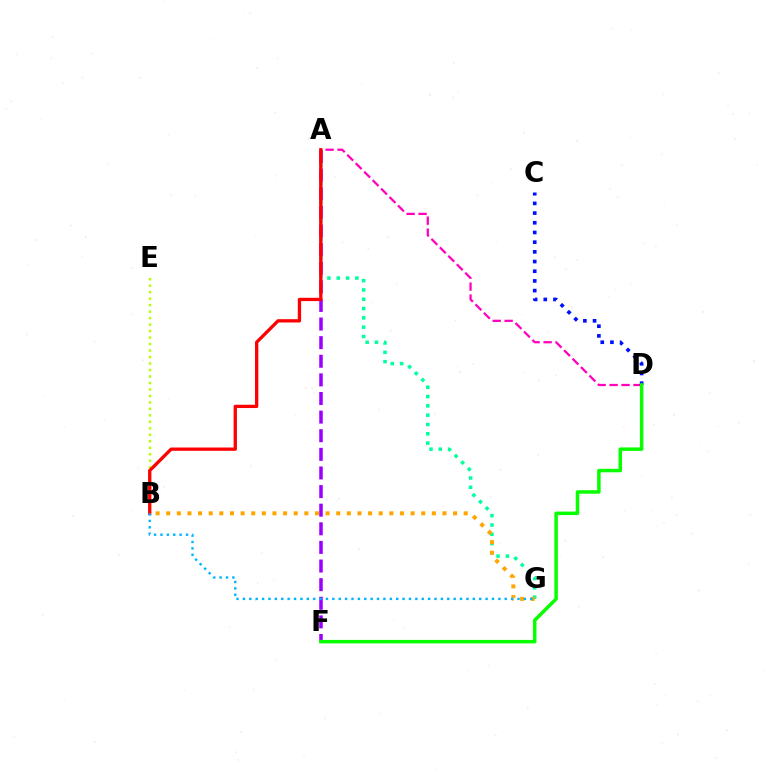{('A', 'G'): [{'color': '#00ff9d', 'line_style': 'dotted', 'thickness': 2.53}], ('A', 'D'): [{'color': '#ff00bd', 'line_style': 'dashed', 'thickness': 1.62}], ('B', 'G'): [{'color': '#ffa500', 'line_style': 'dotted', 'thickness': 2.89}, {'color': '#00b5ff', 'line_style': 'dotted', 'thickness': 1.74}], ('B', 'E'): [{'color': '#b3ff00', 'line_style': 'dotted', 'thickness': 1.76}], ('A', 'F'): [{'color': '#9b00ff', 'line_style': 'dashed', 'thickness': 2.53}], ('C', 'D'): [{'color': '#0010ff', 'line_style': 'dotted', 'thickness': 2.63}], ('A', 'B'): [{'color': '#ff0000', 'line_style': 'solid', 'thickness': 2.38}], ('D', 'F'): [{'color': '#08ff00', 'line_style': 'solid', 'thickness': 2.51}]}